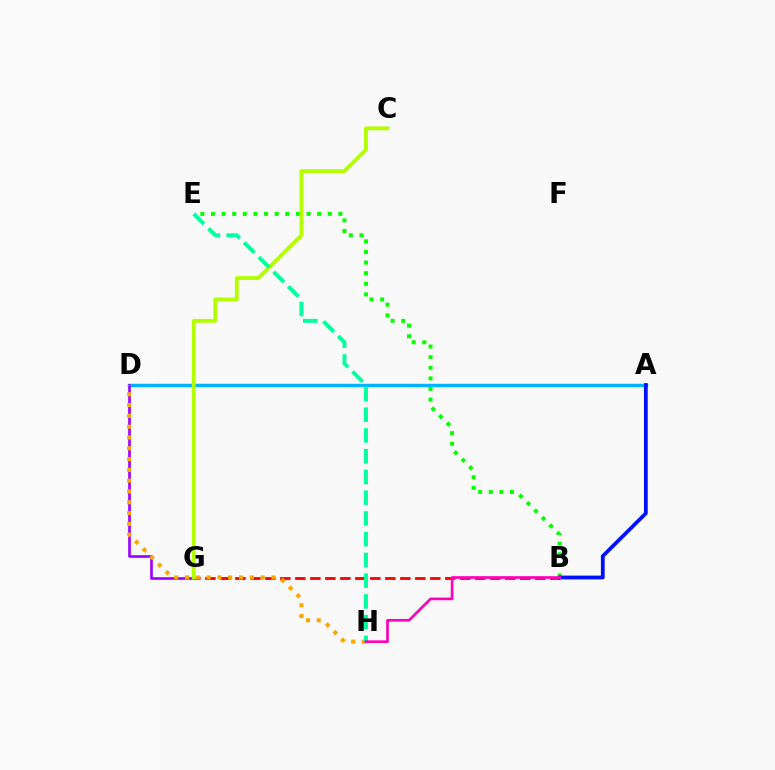{('B', 'G'): [{'color': '#ff0000', 'line_style': 'dashed', 'thickness': 2.04}], ('A', 'D'): [{'color': '#00b5ff', 'line_style': 'solid', 'thickness': 2.46}], ('D', 'G'): [{'color': '#9b00ff', 'line_style': 'solid', 'thickness': 1.9}], ('D', 'H'): [{'color': '#ffa500', 'line_style': 'dotted', 'thickness': 2.93}], ('B', 'E'): [{'color': '#08ff00', 'line_style': 'dotted', 'thickness': 2.88}], ('A', 'B'): [{'color': '#0010ff', 'line_style': 'solid', 'thickness': 2.71}], ('C', 'G'): [{'color': '#b3ff00', 'line_style': 'solid', 'thickness': 2.76}], ('E', 'H'): [{'color': '#00ff9d', 'line_style': 'dashed', 'thickness': 2.82}], ('B', 'H'): [{'color': '#ff00bd', 'line_style': 'solid', 'thickness': 1.92}]}